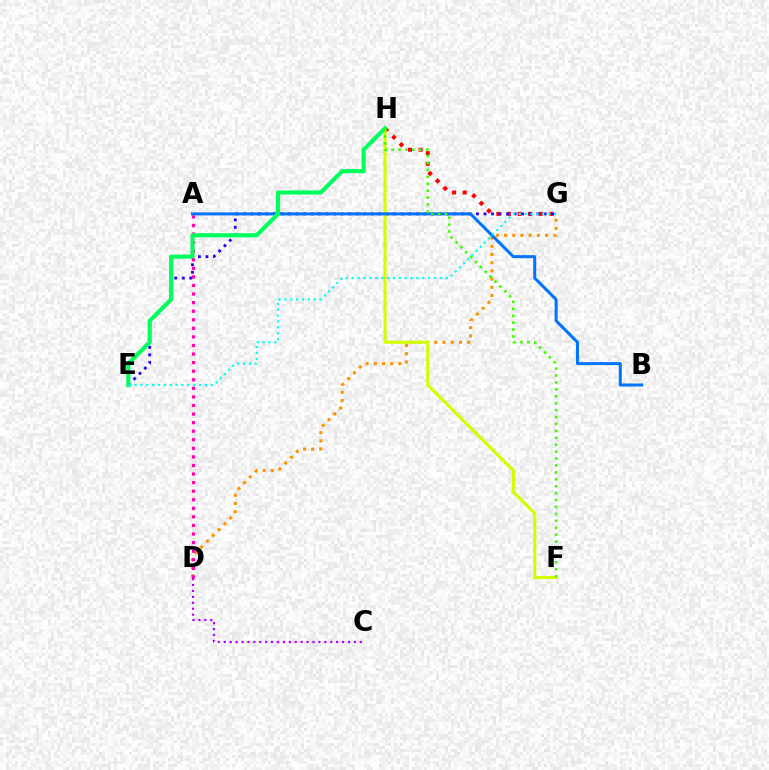{('G', 'H'): [{'color': '#ff0000', 'line_style': 'dotted', 'thickness': 2.89}], ('D', 'G'): [{'color': '#ff9400', 'line_style': 'dotted', 'thickness': 2.23}], ('A', 'D'): [{'color': '#ff00ac', 'line_style': 'dotted', 'thickness': 2.33}], ('E', 'G'): [{'color': '#2500ff', 'line_style': 'dotted', 'thickness': 2.04}, {'color': '#00fff6', 'line_style': 'dotted', 'thickness': 1.59}], ('F', 'H'): [{'color': '#d1ff00', 'line_style': 'solid', 'thickness': 2.26}, {'color': '#3dff00', 'line_style': 'dotted', 'thickness': 1.88}], ('A', 'B'): [{'color': '#0074ff', 'line_style': 'solid', 'thickness': 2.17}], ('E', 'H'): [{'color': '#00ff5c', 'line_style': 'solid', 'thickness': 2.96}], ('C', 'D'): [{'color': '#b900ff', 'line_style': 'dotted', 'thickness': 1.61}]}